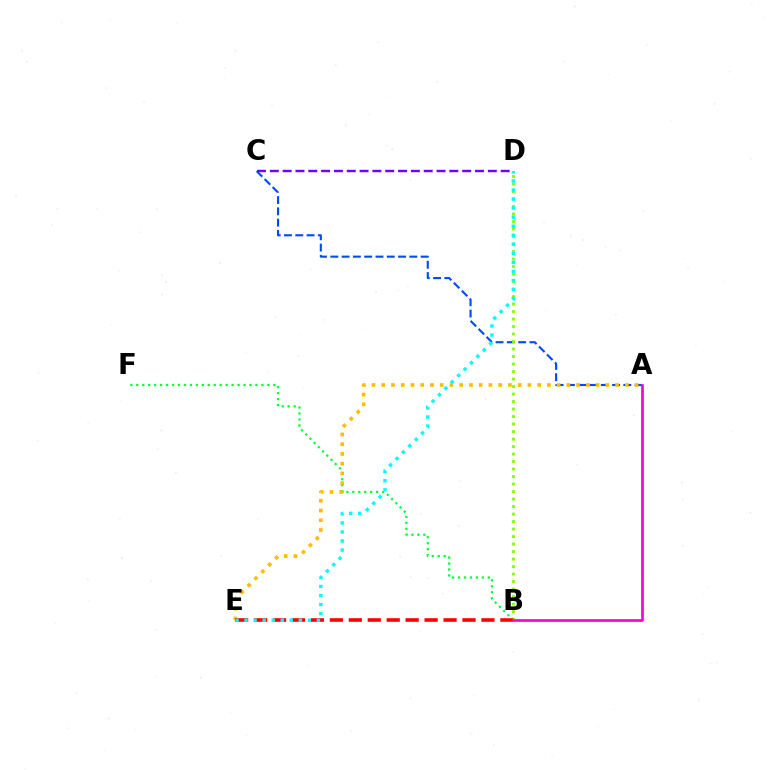{('C', 'D'): [{'color': '#7200ff', 'line_style': 'dashed', 'thickness': 1.74}], ('B', 'F'): [{'color': '#00ff39', 'line_style': 'dotted', 'thickness': 1.62}], ('A', 'C'): [{'color': '#004bff', 'line_style': 'dashed', 'thickness': 1.53}], ('B', 'D'): [{'color': '#84ff00', 'line_style': 'dotted', 'thickness': 2.04}], ('A', 'E'): [{'color': '#ffbd00', 'line_style': 'dotted', 'thickness': 2.65}], ('B', 'E'): [{'color': '#ff0000', 'line_style': 'dashed', 'thickness': 2.57}], ('A', 'B'): [{'color': '#ff00cf', 'line_style': 'solid', 'thickness': 1.93}], ('D', 'E'): [{'color': '#00fff6', 'line_style': 'dotted', 'thickness': 2.46}]}